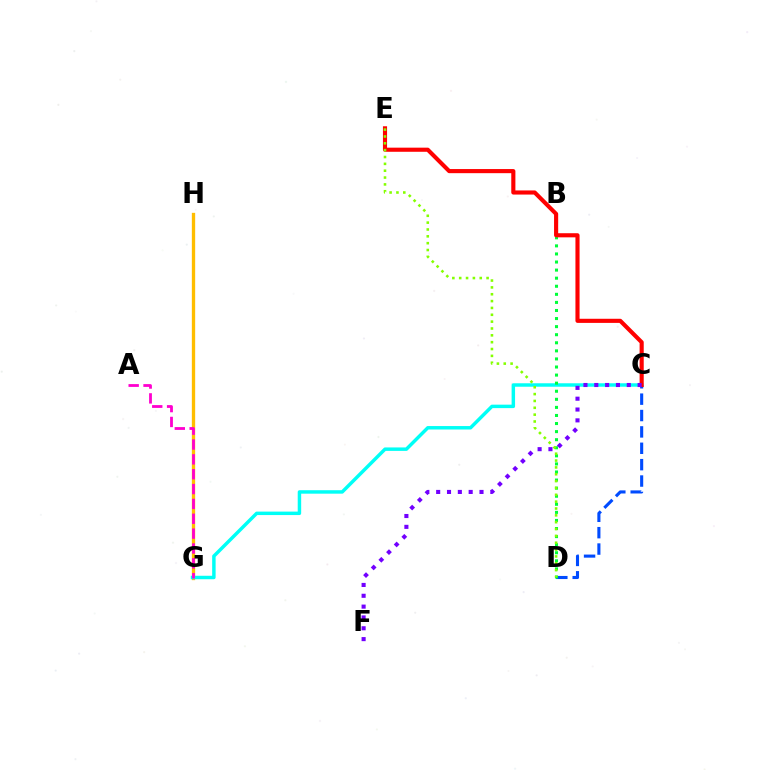{('G', 'H'): [{'color': '#ffbd00', 'line_style': 'solid', 'thickness': 2.4}], ('C', 'G'): [{'color': '#00fff6', 'line_style': 'solid', 'thickness': 2.49}], ('C', 'D'): [{'color': '#004bff', 'line_style': 'dashed', 'thickness': 2.22}], ('B', 'D'): [{'color': '#00ff39', 'line_style': 'dotted', 'thickness': 2.19}], ('C', 'E'): [{'color': '#ff0000', 'line_style': 'solid', 'thickness': 2.97}], ('D', 'E'): [{'color': '#84ff00', 'line_style': 'dotted', 'thickness': 1.86}], ('C', 'F'): [{'color': '#7200ff', 'line_style': 'dotted', 'thickness': 2.94}], ('A', 'G'): [{'color': '#ff00cf', 'line_style': 'dashed', 'thickness': 2.02}]}